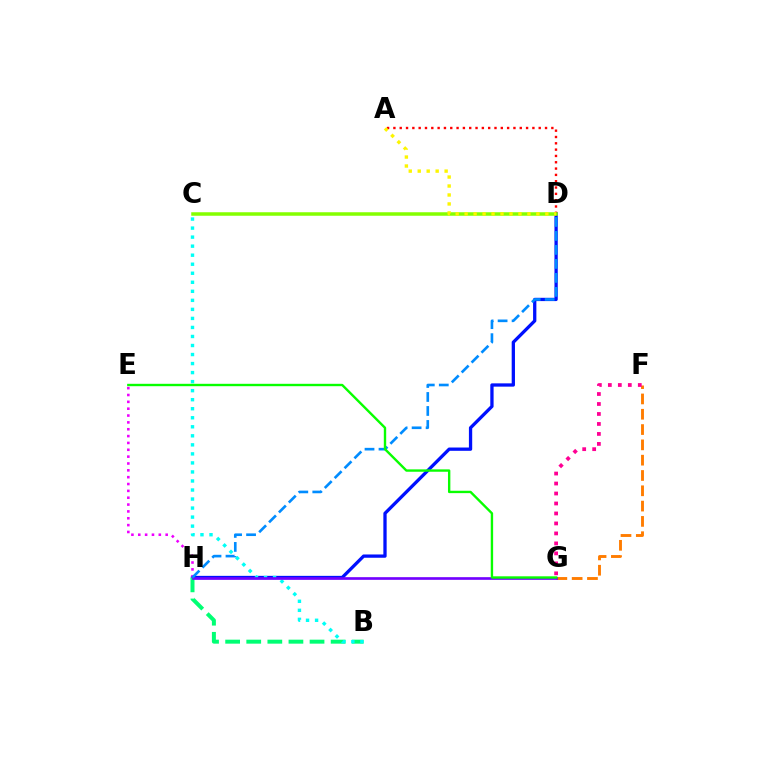{('D', 'H'): [{'color': '#0010ff', 'line_style': 'solid', 'thickness': 2.37}, {'color': '#008cff', 'line_style': 'dashed', 'thickness': 1.9}], ('B', 'H'): [{'color': '#00ff74', 'line_style': 'dashed', 'thickness': 2.87}], ('E', 'H'): [{'color': '#ee00ff', 'line_style': 'dotted', 'thickness': 1.86}], ('F', 'G'): [{'color': '#ff7c00', 'line_style': 'dashed', 'thickness': 2.08}, {'color': '#ff0094', 'line_style': 'dotted', 'thickness': 2.71}], ('B', 'C'): [{'color': '#00fff6', 'line_style': 'dotted', 'thickness': 2.45}], ('A', 'D'): [{'color': '#ff0000', 'line_style': 'dotted', 'thickness': 1.72}, {'color': '#fcf500', 'line_style': 'dotted', 'thickness': 2.44}], ('C', 'D'): [{'color': '#84ff00', 'line_style': 'solid', 'thickness': 2.53}], ('G', 'H'): [{'color': '#7200ff', 'line_style': 'solid', 'thickness': 1.92}], ('E', 'G'): [{'color': '#08ff00', 'line_style': 'solid', 'thickness': 1.71}]}